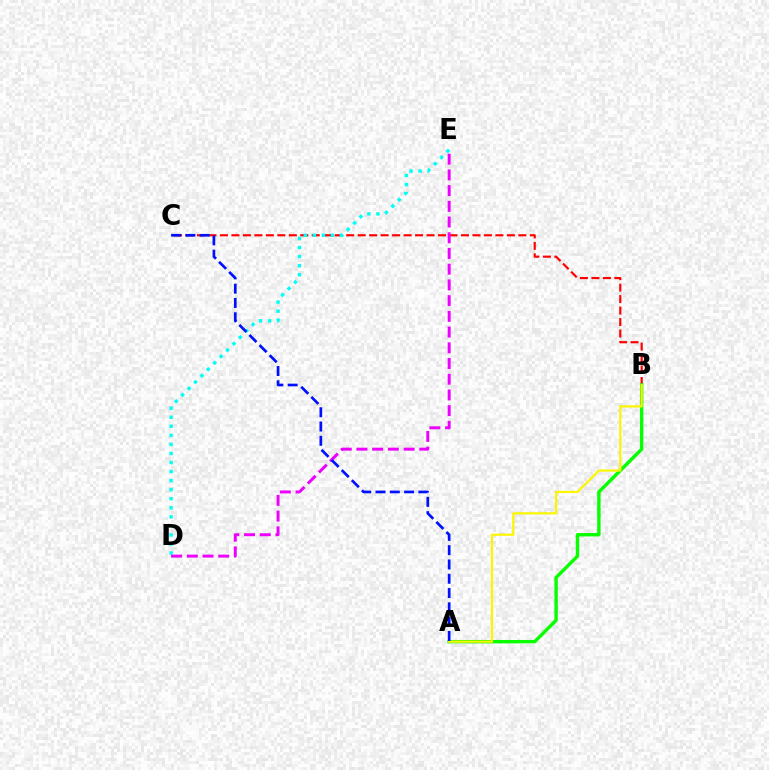{('B', 'C'): [{'color': '#ff0000', 'line_style': 'dashed', 'thickness': 1.56}], ('A', 'B'): [{'color': '#08ff00', 'line_style': 'solid', 'thickness': 2.44}, {'color': '#fcf500', 'line_style': 'solid', 'thickness': 1.58}], ('D', 'E'): [{'color': '#00fff6', 'line_style': 'dotted', 'thickness': 2.46}, {'color': '#ee00ff', 'line_style': 'dashed', 'thickness': 2.14}], ('A', 'C'): [{'color': '#0010ff', 'line_style': 'dashed', 'thickness': 1.94}]}